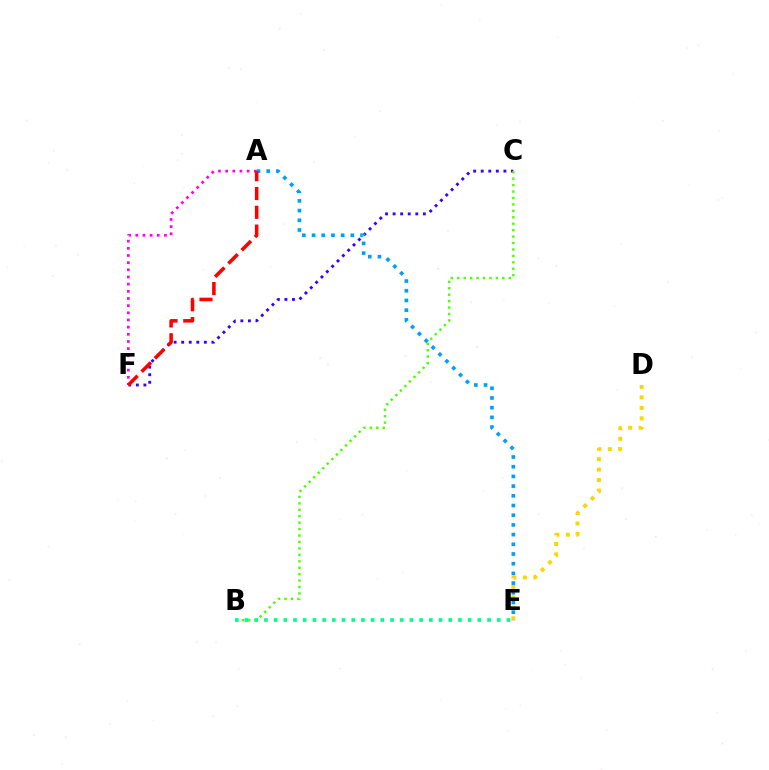{('D', 'E'): [{'color': '#ffd500', 'line_style': 'dotted', 'thickness': 2.84}], ('C', 'F'): [{'color': '#3700ff', 'line_style': 'dotted', 'thickness': 2.05}], ('B', 'C'): [{'color': '#4fff00', 'line_style': 'dotted', 'thickness': 1.75}], ('A', 'F'): [{'color': '#ff00ed', 'line_style': 'dotted', 'thickness': 1.95}, {'color': '#ff0000', 'line_style': 'dashed', 'thickness': 2.55}], ('B', 'E'): [{'color': '#00ff86', 'line_style': 'dotted', 'thickness': 2.64}], ('A', 'E'): [{'color': '#009eff', 'line_style': 'dotted', 'thickness': 2.64}]}